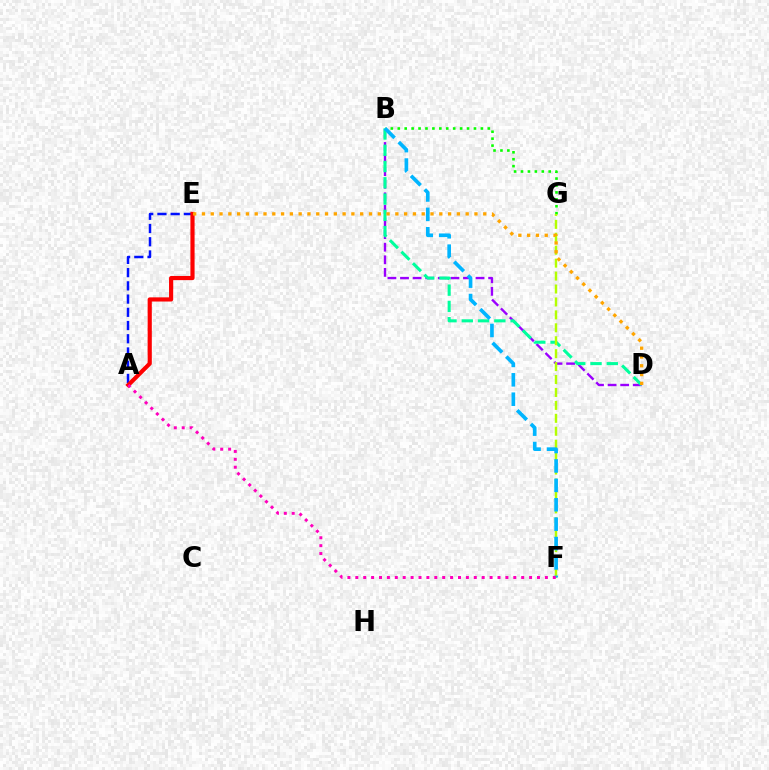{('B', 'D'): [{'color': '#9b00ff', 'line_style': 'dashed', 'thickness': 1.71}, {'color': '#00ff9d', 'line_style': 'dashed', 'thickness': 2.21}], ('B', 'G'): [{'color': '#08ff00', 'line_style': 'dotted', 'thickness': 1.88}], ('A', 'E'): [{'color': '#0010ff', 'line_style': 'dashed', 'thickness': 1.8}, {'color': '#ff0000', 'line_style': 'solid', 'thickness': 3.0}], ('F', 'G'): [{'color': '#b3ff00', 'line_style': 'dashed', 'thickness': 1.76}], ('D', 'E'): [{'color': '#ffa500', 'line_style': 'dotted', 'thickness': 2.39}], ('B', 'F'): [{'color': '#00b5ff', 'line_style': 'dashed', 'thickness': 2.64}], ('A', 'F'): [{'color': '#ff00bd', 'line_style': 'dotted', 'thickness': 2.15}]}